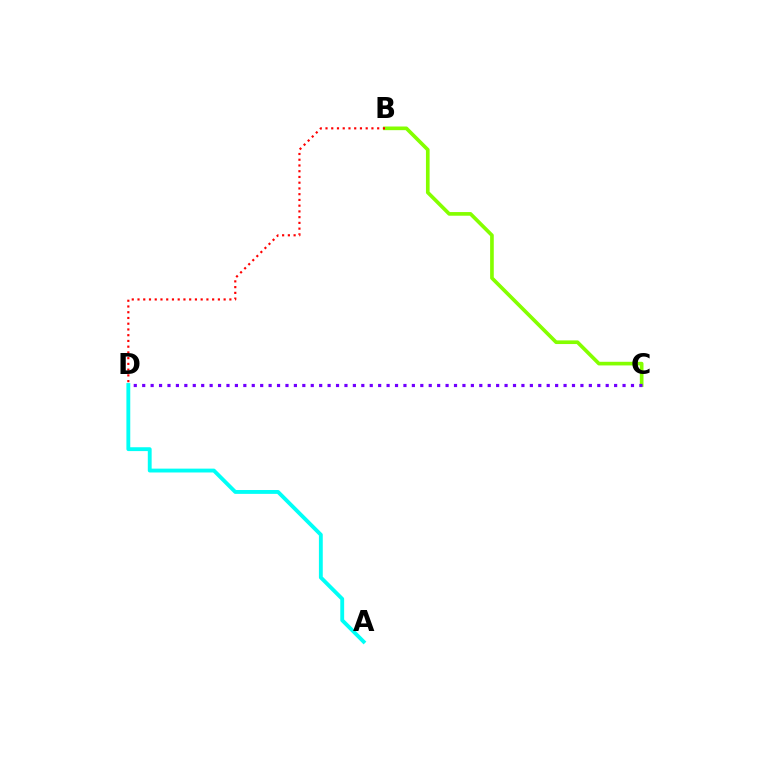{('B', 'C'): [{'color': '#84ff00', 'line_style': 'solid', 'thickness': 2.63}], ('C', 'D'): [{'color': '#7200ff', 'line_style': 'dotted', 'thickness': 2.29}], ('A', 'D'): [{'color': '#00fff6', 'line_style': 'solid', 'thickness': 2.77}], ('B', 'D'): [{'color': '#ff0000', 'line_style': 'dotted', 'thickness': 1.56}]}